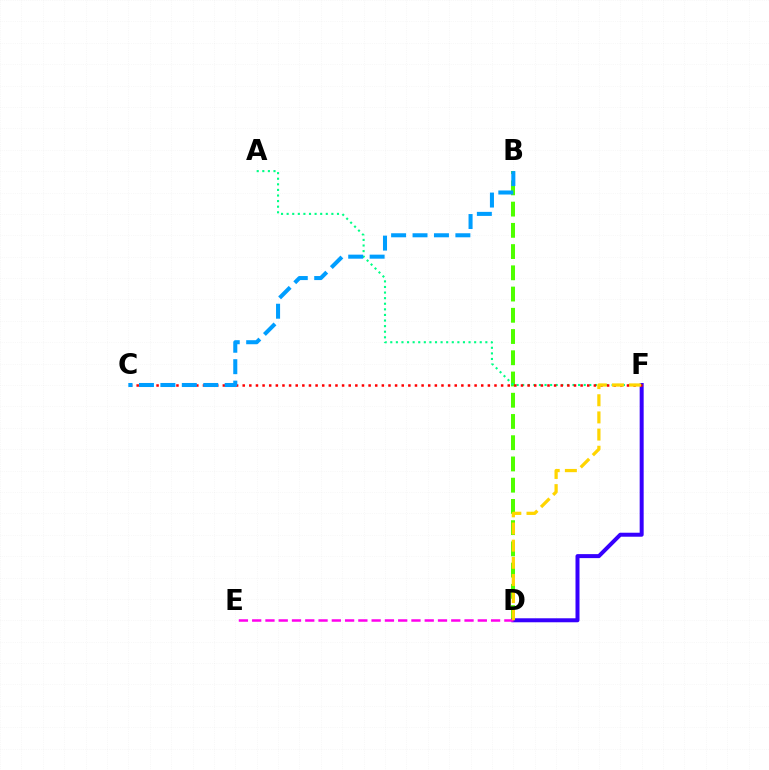{('B', 'D'): [{'color': '#4fff00', 'line_style': 'dashed', 'thickness': 2.88}], ('D', 'F'): [{'color': '#3700ff', 'line_style': 'solid', 'thickness': 2.87}, {'color': '#ffd500', 'line_style': 'dashed', 'thickness': 2.33}], ('D', 'E'): [{'color': '#ff00ed', 'line_style': 'dashed', 'thickness': 1.8}], ('A', 'F'): [{'color': '#00ff86', 'line_style': 'dotted', 'thickness': 1.52}], ('C', 'F'): [{'color': '#ff0000', 'line_style': 'dotted', 'thickness': 1.8}], ('B', 'C'): [{'color': '#009eff', 'line_style': 'dashed', 'thickness': 2.91}]}